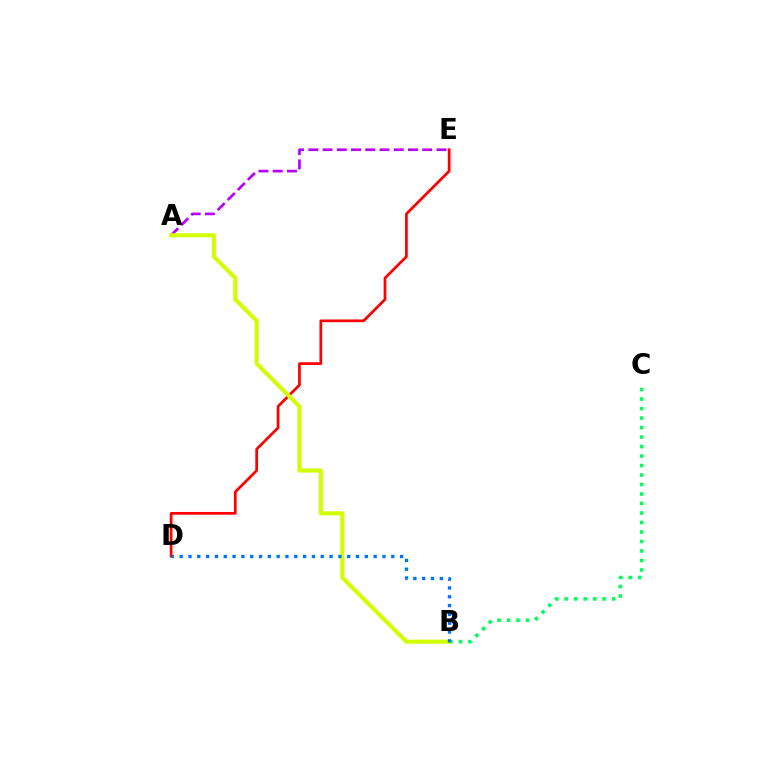{('D', 'E'): [{'color': '#ff0000', 'line_style': 'solid', 'thickness': 1.96}], ('B', 'C'): [{'color': '#00ff5c', 'line_style': 'dotted', 'thickness': 2.58}], ('A', 'E'): [{'color': '#b900ff', 'line_style': 'dashed', 'thickness': 1.93}], ('A', 'B'): [{'color': '#d1ff00', 'line_style': 'solid', 'thickness': 2.94}], ('B', 'D'): [{'color': '#0074ff', 'line_style': 'dotted', 'thickness': 2.4}]}